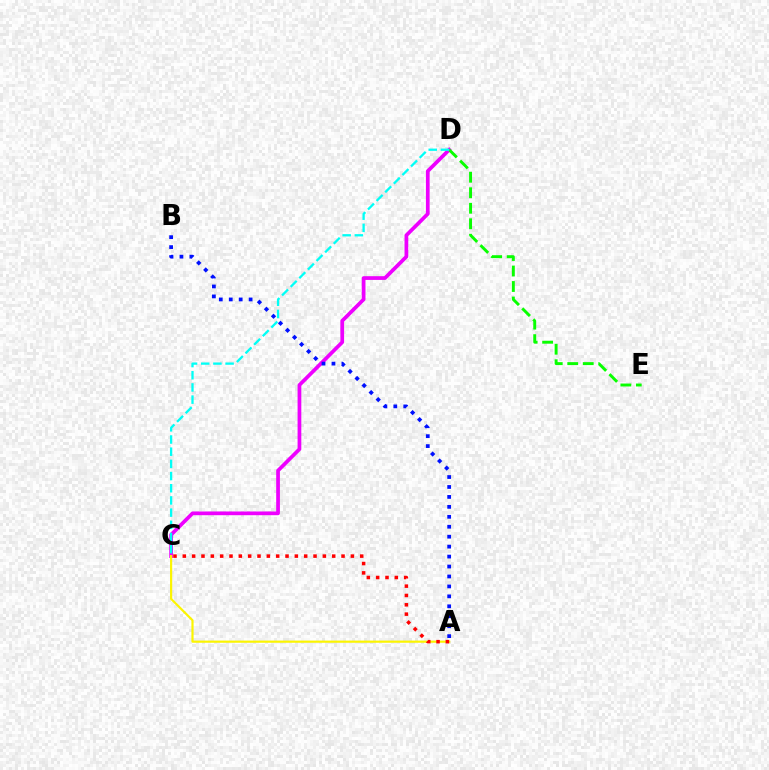{('C', 'D'): [{'color': '#ee00ff', 'line_style': 'solid', 'thickness': 2.68}, {'color': '#00fff6', 'line_style': 'dashed', 'thickness': 1.66}], ('D', 'E'): [{'color': '#08ff00', 'line_style': 'dashed', 'thickness': 2.11}], ('A', 'C'): [{'color': '#fcf500', 'line_style': 'solid', 'thickness': 1.57}, {'color': '#ff0000', 'line_style': 'dotted', 'thickness': 2.54}], ('A', 'B'): [{'color': '#0010ff', 'line_style': 'dotted', 'thickness': 2.7}]}